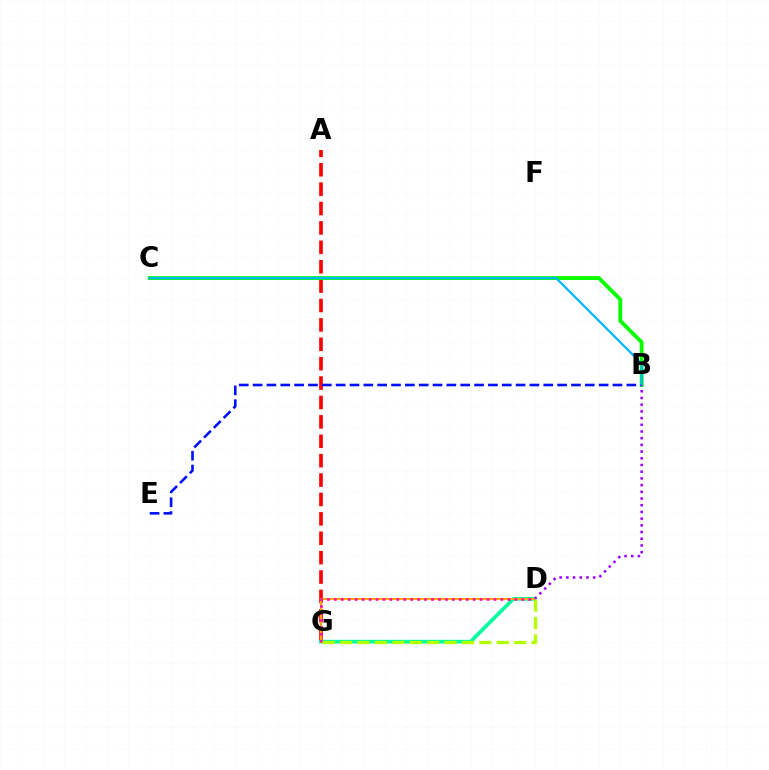{('A', 'G'): [{'color': '#ff0000', 'line_style': 'dashed', 'thickness': 2.63}], ('B', 'C'): [{'color': '#08ff00', 'line_style': 'solid', 'thickness': 2.77}, {'color': '#00b5ff', 'line_style': 'solid', 'thickness': 1.61}], ('D', 'G'): [{'color': '#00ff9d', 'line_style': 'solid', 'thickness': 2.65}, {'color': '#ffa500', 'line_style': 'solid', 'thickness': 1.51}, {'color': '#ff00bd', 'line_style': 'dotted', 'thickness': 1.89}, {'color': '#b3ff00', 'line_style': 'dashed', 'thickness': 2.37}], ('B', 'E'): [{'color': '#0010ff', 'line_style': 'dashed', 'thickness': 1.88}], ('B', 'D'): [{'color': '#9b00ff', 'line_style': 'dotted', 'thickness': 1.82}]}